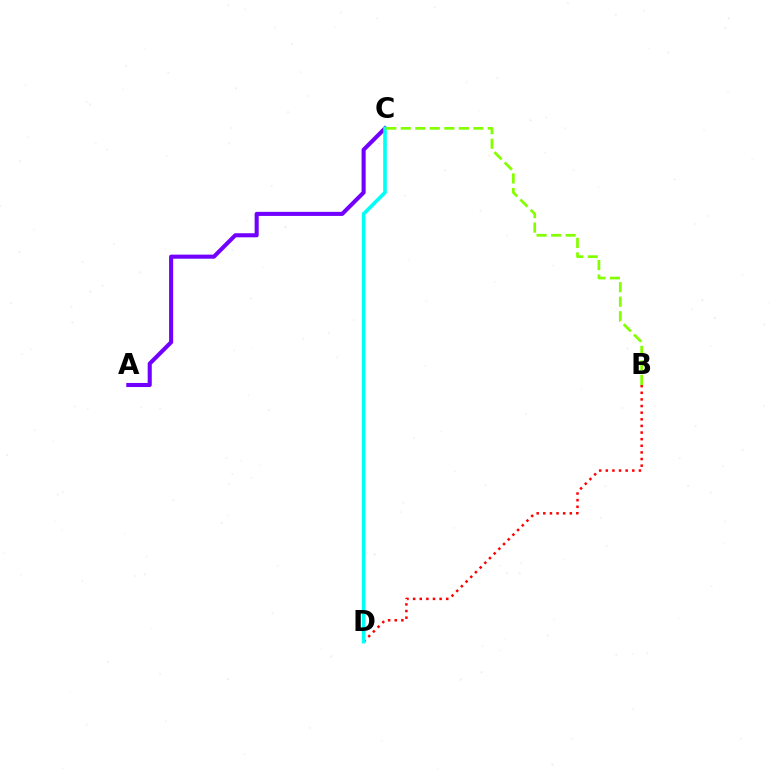{('B', 'D'): [{'color': '#ff0000', 'line_style': 'dotted', 'thickness': 1.8}], ('A', 'C'): [{'color': '#7200ff', 'line_style': 'solid', 'thickness': 2.93}], ('C', 'D'): [{'color': '#00fff6', 'line_style': 'solid', 'thickness': 2.61}], ('B', 'C'): [{'color': '#84ff00', 'line_style': 'dashed', 'thickness': 1.97}]}